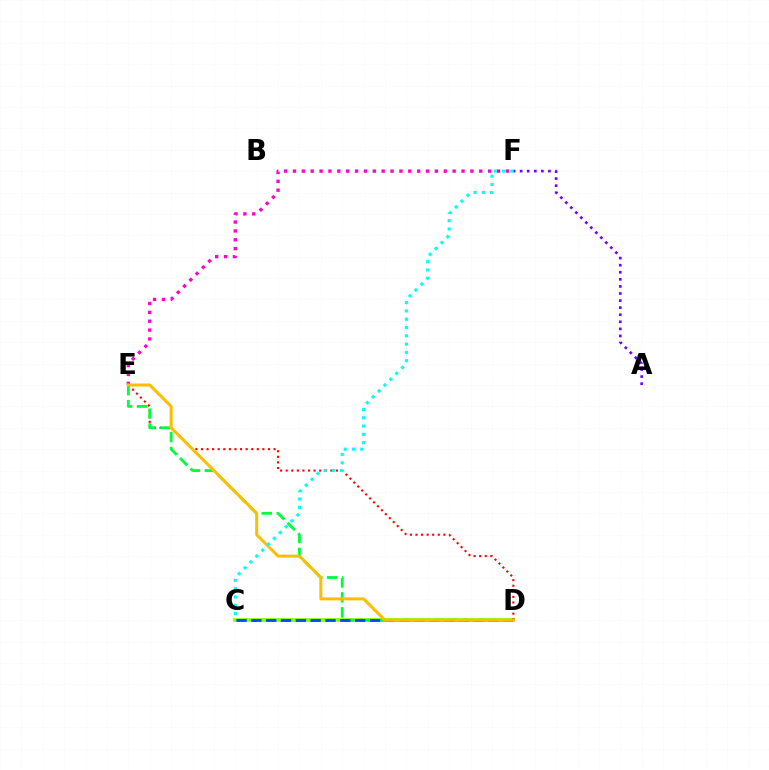{('C', 'D'): [{'color': '#84ff00', 'line_style': 'solid', 'thickness': 2.64}, {'color': '#004bff', 'line_style': 'dashed', 'thickness': 2.01}], ('D', 'E'): [{'color': '#ff0000', 'line_style': 'dotted', 'thickness': 1.52}, {'color': '#00ff39', 'line_style': 'dashed', 'thickness': 2.03}, {'color': '#ffbd00', 'line_style': 'solid', 'thickness': 2.16}], ('A', 'F'): [{'color': '#7200ff', 'line_style': 'dotted', 'thickness': 1.92}], ('E', 'F'): [{'color': '#ff00cf', 'line_style': 'dotted', 'thickness': 2.41}], ('C', 'F'): [{'color': '#00fff6', 'line_style': 'dotted', 'thickness': 2.26}]}